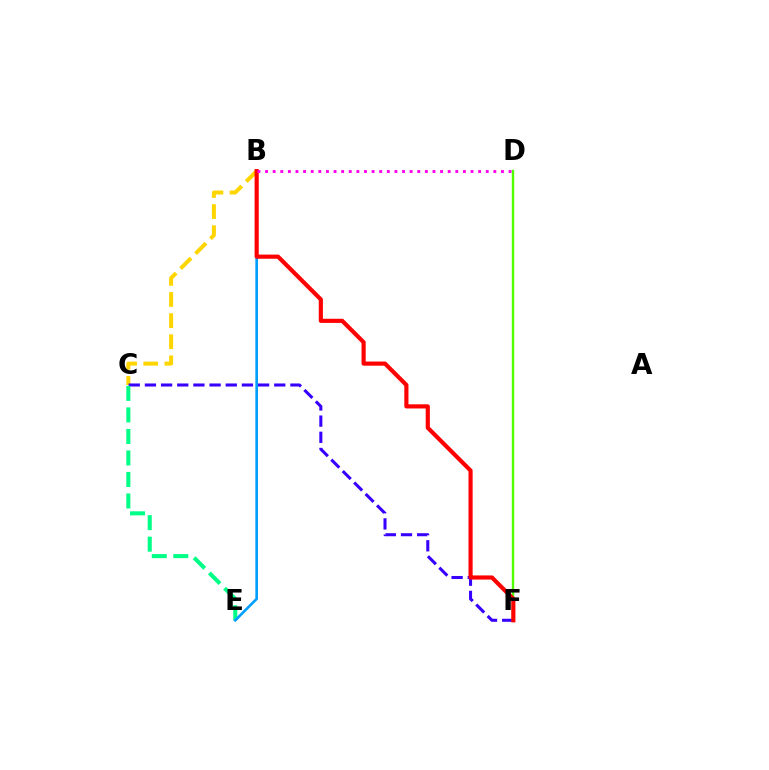{('B', 'C'): [{'color': '#ffd500', 'line_style': 'dashed', 'thickness': 2.87}], ('C', 'F'): [{'color': '#3700ff', 'line_style': 'dashed', 'thickness': 2.2}], ('C', 'E'): [{'color': '#00ff86', 'line_style': 'dashed', 'thickness': 2.92}], ('B', 'E'): [{'color': '#009eff', 'line_style': 'solid', 'thickness': 1.9}], ('D', 'F'): [{'color': '#4fff00', 'line_style': 'solid', 'thickness': 1.74}], ('B', 'F'): [{'color': '#ff0000', 'line_style': 'solid', 'thickness': 2.99}], ('B', 'D'): [{'color': '#ff00ed', 'line_style': 'dotted', 'thickness': 2.07}]}